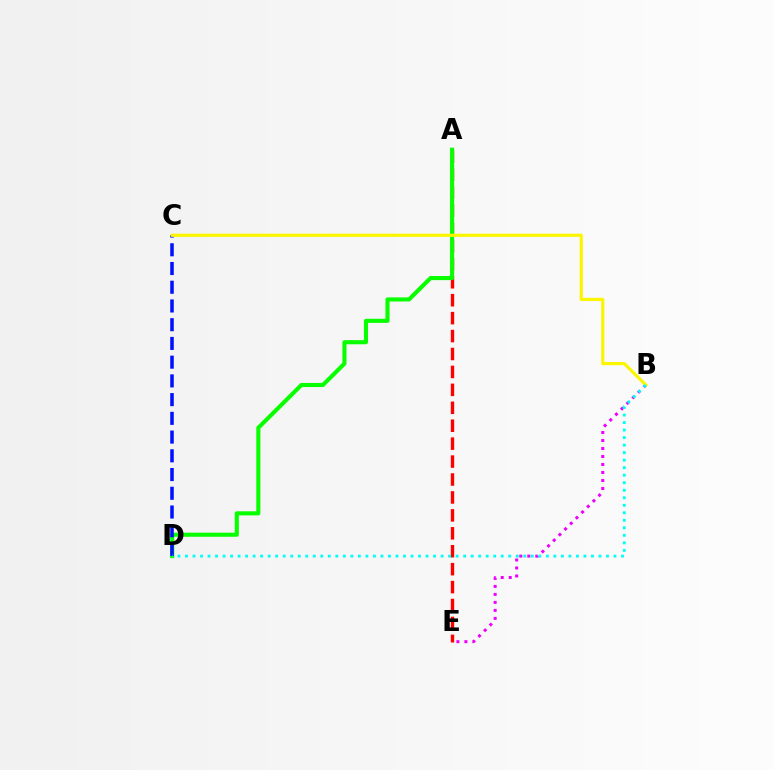{('B', 'E'): [{'color': '#ee00ff', 'line_style': 'dotted', 'thickness': 2.17}], ('A', 'E'): [{'color': '#ff0000', 'line_style': 'dashed', 'thickness': 2.44}], ('A', 'D'): [{'color': '#08ff00', 'line_style': 'solid', 'thickness': 2.95}], ('C', 'D'): [{'color': '#0010ff', 'line_style': 'dashed', 'thickness': 2.54}], ('B', 'C'): [{'color': '#fcf500', 'line_style': 'solid', 'thickness': 2.3}], ('B', 'D'): [{'color': '#00fff6', 'line_style': 'dotted', 'thickness': 2.04}]}